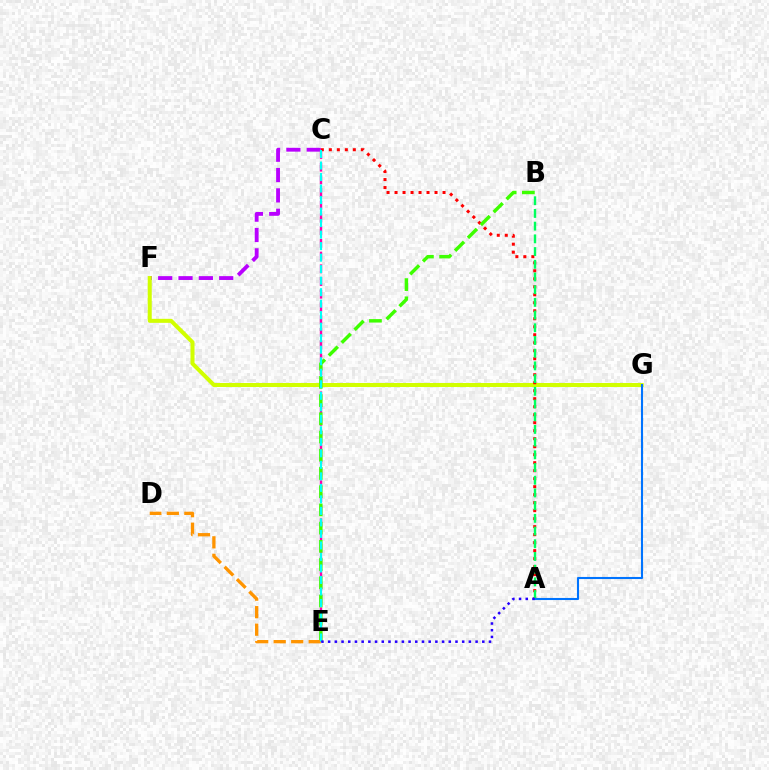{('C', 'E'): [{'color': '#ff00ac', 'line_style': 'dashed', 'thickness': 1.73}, {'color': '#00fff6', 'line_style': 'dashed', 'thickness': 1.56}], ('C', 'F'): [{'color': '#b900ff', 'line_style': 'dashed', 'thickness': 2.76}], ('F', 'G'): [{'color': '#d1ff00', 'line_style': 'solid', 'thickness': 2.9}], ('A', 'C'): [{'color': '#ff0000', 'line_style': 'dotted', 'thickness': 2.17}], ('B', 'E'): [{'color': '#3dff00', 'line_style': 'dashed', 'thickness': 2.47}], ('D', 'E'): [{'color': '#ff9400', 'line_style': 'dashed', 'thickness': 2.38}], ('A', 'B'): [{'color': '#00ff5c', 'line_style': 'dashed', 'thickness': 1.73}], ('A', 'G'): [{'color': '#0074ff', 'line_style': 'solid', 'thickness': 1.51}], ('A', 'E'): [{'color': '#2500ff', 'line_style': 'dotted', 'thickness': 1.82}]}